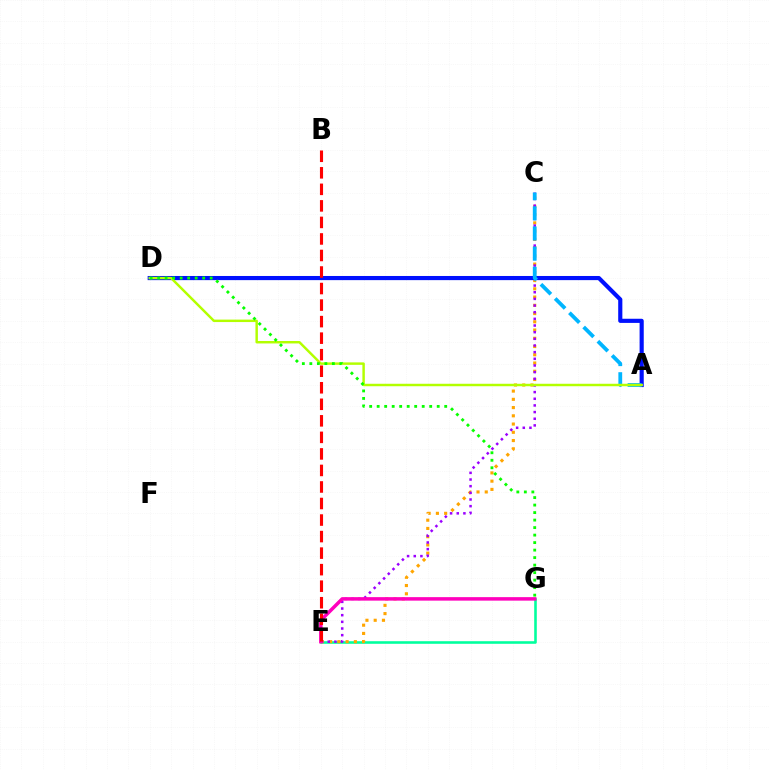{('E', 'G'): [{'color': '#00ff9d', 'line_style': 'solid', 'thickness': 1.86}, {'color': '#ff00bd', 'line_style': 'solid', 'thickness': 2.52}], ('C', 'E'): [{'color': '#ffa500', 'line_style': 'dotted', 'thickness': 2.24}, {'color': '#9b00ff', 'line_style': 'dotted', 'thickness': 1.81}], ('A', 'D'): [{'color': '#0010ff', 'line_style': 'solid', 'thickness': 2.99}, {'color': '#b3ff00', 'line_style': 'solid', 'thickness': 1.77}], ('A', 'C'): [{'color': '#00b5ff', 'line_style': 'dashed', 'thickness': 2.73}], ('D', 'G'): [{'color': '#08ff00', 'line_style': 'dotted', 'thickness': 2.04}], ('B', 'E'): [{'color': '#ff0000', 'line_style': 'dashed', 'thickness': 2.25}]}